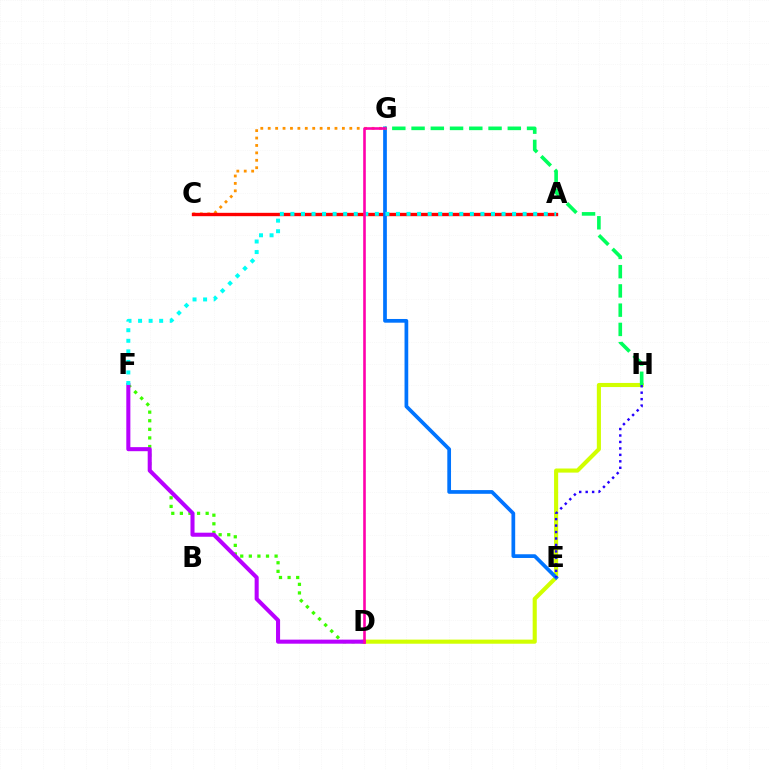{('C', 'G'): [{'color': '#ff9400', 'line_style': 'dotted', 'thickness': 2.02}], ('D', 'H'): [{'color': '#d1ff00', 'line_style': 'solid', 'thickness': 2.95}], ('A', 'C'): [{'color': '#ff0000', 'line_style': 'solid', 'thickness': 2.42}], ('D', 'F'): [{'color': '#3dff00', 'line_style': 'dotted', 'thickness': 2.34}, {'color': '#b900ff', 'line_style': 'solid', 'thickness': 2.92}], ('E', 'G'): [{'color': '#0074ff', 'line_style': 'solid', 'thickness': 2.67}], ('G', 'H'): [{'color': '#00ff5c', 'line_style': 'dashed', 'thickness': 2.61}], ('E', 'H'): [{'color': '#2500ff', 'line_style': 'dotted', 'thickness': 1.76}], ('A', 'F'): [{'color': '#00fff6', 'line_style': 'dotted', 'thickness': 2.87}], ('D', 'G'): [{'color': '#ff00ac', 'line_style': 'solid', 'thickness': 1.88}]}